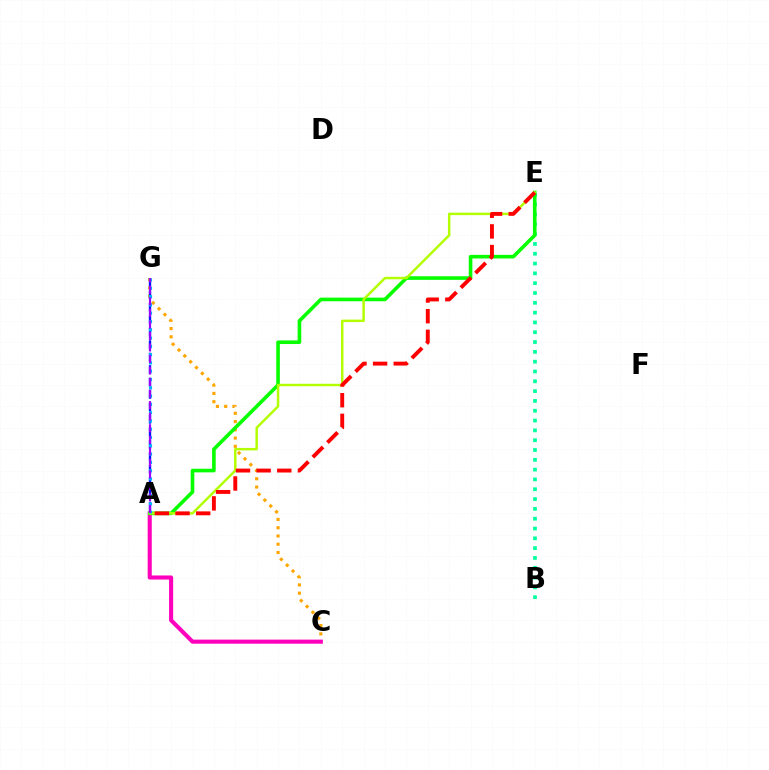{('C', 'G'): [{'color': '#ffa500', 'line_style': 'dotted', 'thickness': 2.24}], ('A', 'C'): [{'color': '#ff00bd', 'line_style': 'solid', 'thickness': 2.94}], ('B', 'E'): [{'color': '#00ff9d', 'line_style': 'dotted', 'thickness': 2.67}], ('A', 'E'): [{'color': '#08ff00', 'line_style': 'solid', 'thickness': 2.6}, {'color': '#b3ff00', 'line_style': 'solid', 'thickness': 1.78}, {'color': '#ff0000', 'line_style': 'dashed', 'thickness': 2.8}], ('A', 'G'): [{'color': '#0010ff', 'line_style': 'dashed', 'thickness': 1.69}, {'color': '#00b5ff', 'line_style': 'dotted', 'thickness': 2.25}, {'color': '#9b00ff', 'line_style': 'dashed', 'thickness': 1.57}]}